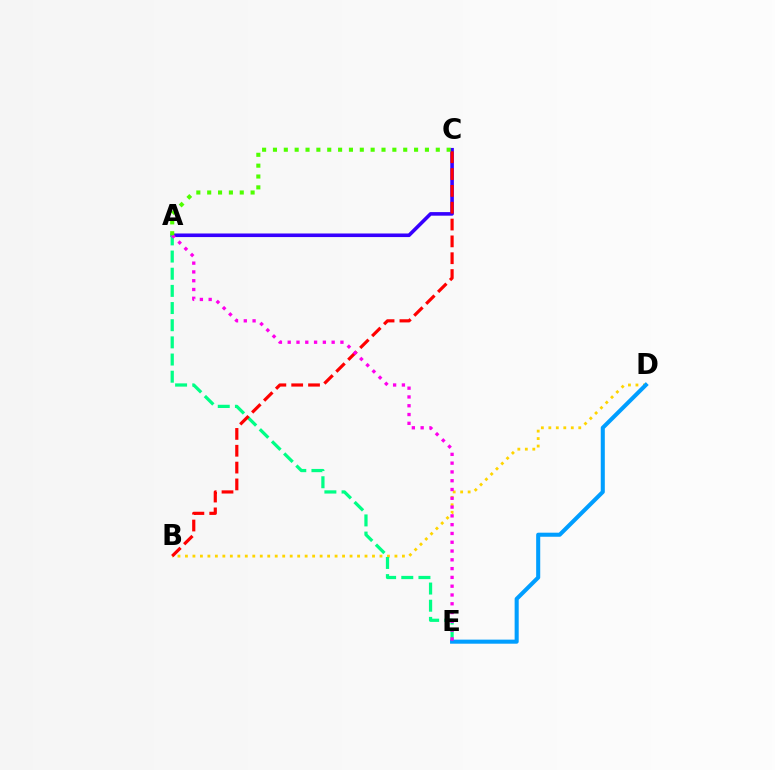{('A', 'C'): [{'color': '#3700ff', 'line_style': 'solid', 'thickness': 2.58}, {'color': '#4fff00', 'line_style': 'dotted', 'thickness': 2.95}], ('B', 'D'): [{'color': '#ffd500', 'line_style': 'dotted', 'thickness': 2.03}], ('A', 'E'): [{'color': '#00ff86', 'line_style': 'dashed', 'thickness': 2.33}, {'color': '#ff00ed', 'line_style': 'dotted', 'thickness': 2.39}], ('D', 'E'): [{'color': '#009eff', 'line_style': 'solid', 'thickness': 2.93}], ('B', 'C'): [{'color': '#ff0000', 'line_style': 'dashed', 'thickness': 2.29}]}